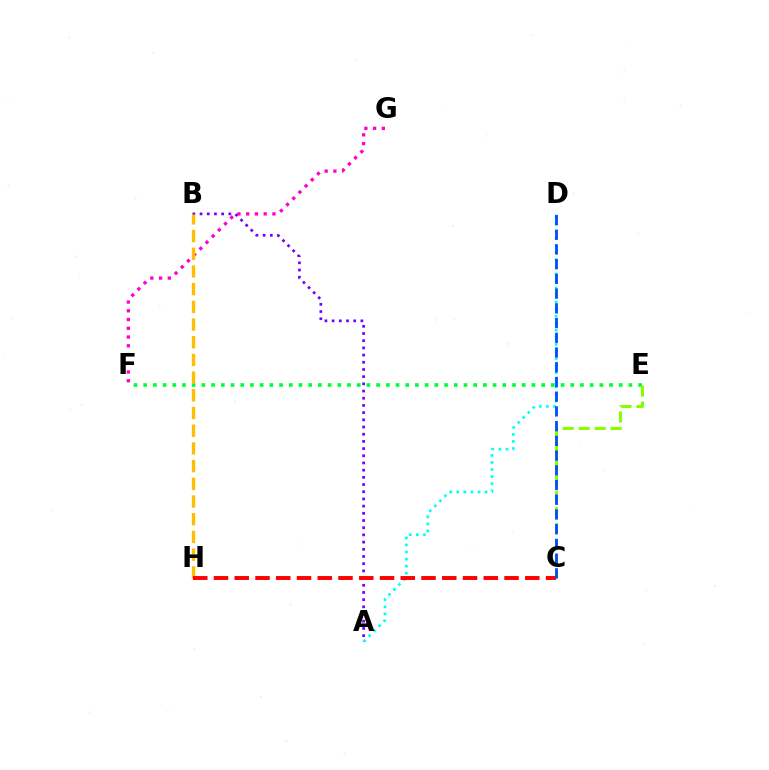{('A', 'D'): [{'color': '#00fff6', 'line_style': 'dotted', 'thickness': 1.92}], ('F', 'G'): [{'color': '#ff00cf', 'line_style': 'dotted', 'thickness': 2.38}], ('E', 'F'): [{'color': '#00ff39', 'line_style': 'dotted', 'thickness': 2.64}], ('A', 'B'): [{'color': '#7200ff', 'line_style': 'dotted', 'thickness': 1.95}], ('C', 'E'): [{'color': '#84ff00', 'line_style': 'dashed', 'thickness': 2.17}], ('B', 'H'): [{'color': '#ffbd00', 'line_style': 'dashed', 'thickness': 2.4}], ('C', 'H'): [{'color': '#ff0000', 'line_style': 'dashed', 'thickness': 2.82}], ('C', 'D'): [{'color': '#004bff', 'line_style': 'dashed', 'thickness': 2.0}]}